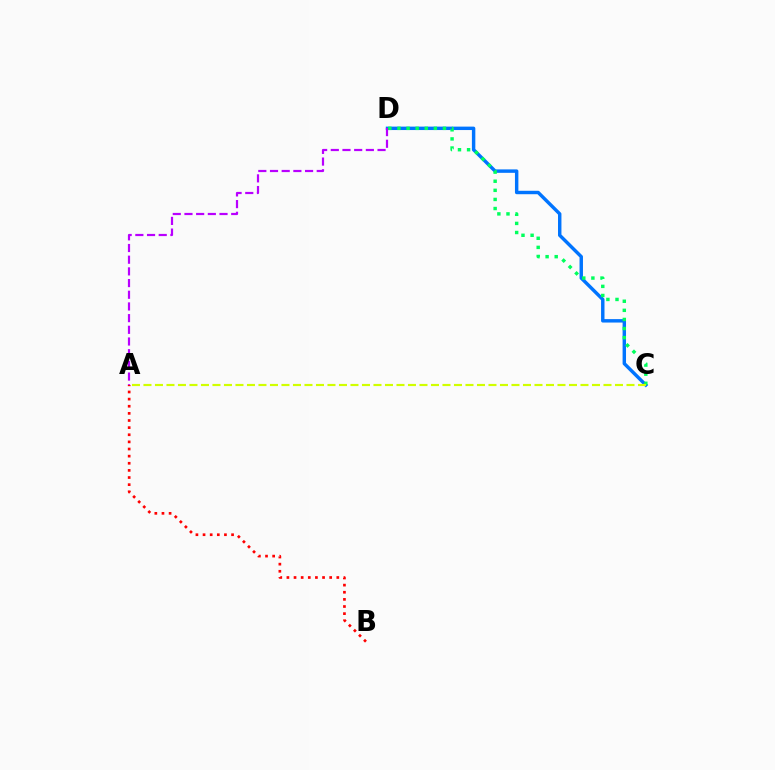{('C', 'D'): [{'color': '#0074ff', 'line_style': 'solid', 'thickness': 2.47}, {'color': '#00ff5c', 'line_style': 'dotted', 'thickness': 2.47}], ('A', 'D'): [{'color': '#b900ff', 'line_style': 'dashed', 'thickness': 1.59}], ('A', 'C'): [{'color': '#d1ff00', 'line_style': 'dashed', 'thickness': 1.56}], ('A', 'B'): [{'color': '#ff0000', 'line_style': 'dotted', 'thickness': 1.94}]}